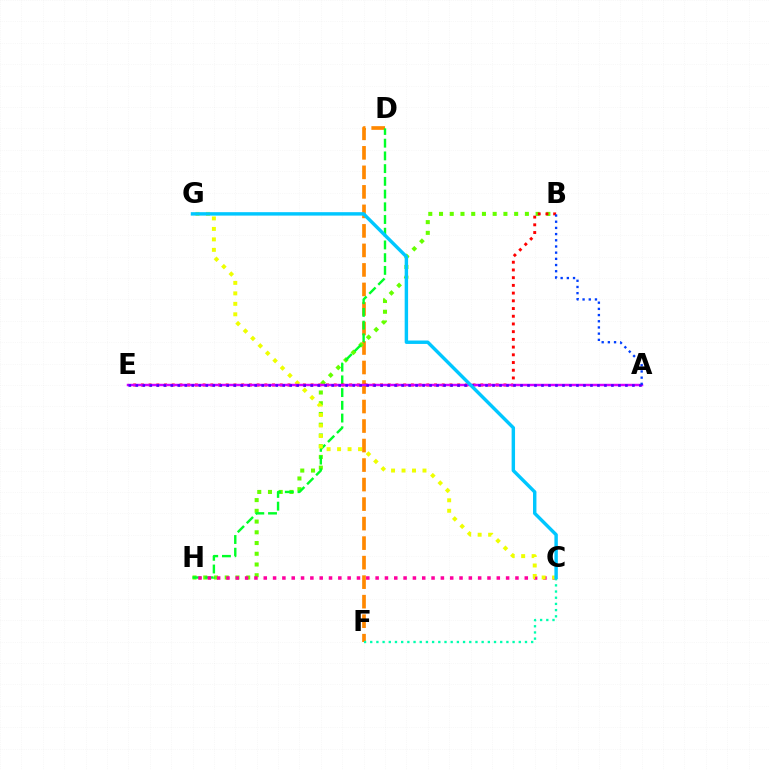{('D', 'F'): [{'color': '#ff8800', 'line_style': 'dashed', 'thickness': 2.65}], ('B', 'H'): [{'color': '#66ff00', 'line_style': 'dotted', 'thickness': 2.92}], ('D', 'H'): [{'color': '#00ff27', 'line_style': 'dashed', 'thickness': 1.73}], ('B', 'E'): [{'color': '#ff0000', 'line_style': 'dotted', 'thickness': 2.1}], ('C', 'H'): [{'color': '#ff00a0', 'line_style': 'dotted', 'thickness': 2.53}], ('C', 'G'): [{'color': '#eeff00', 'line_style': 'dotted', 'thickness': 2.85}, {'color': '#00c7ff', 'line_style': 'solid', 'thickness': 2.46}], ('A', 'E'): [{'color': '#d600ff', 'line_style': 'solid', 'thickness': 1.76}, {'color': '#4f00ff', 'line_style': 'dotted', 'thickness': 1.9}], ('A', 'B'): [{'color': '#003fff', 'line_style': 'dotted', 'thickness': 1.68}], ('C', 'F'): [{'color': '#00ffaf', 'line_style': 'dotted', 'thickness': 1.68}]}